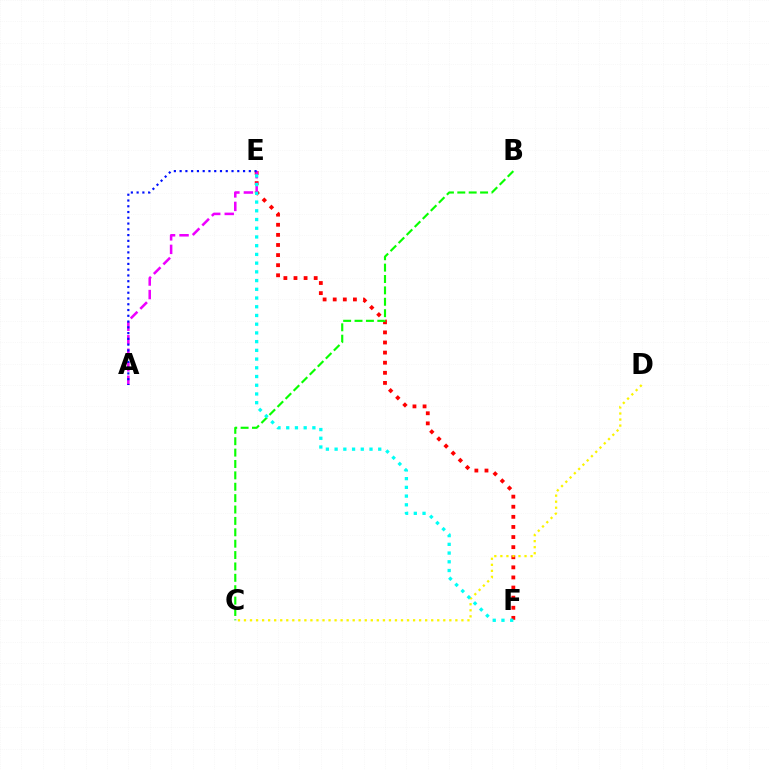{('E', 'F'): [{'color': '#ff0000', 'line_style': 'dotted', 'thickness': 2.74}, {'color': '#00fff6', 'line_style': 'dotted', 'thickness': 2.37}], ('B', 'C'): [{'color': '#08ff00', 'line_style': 'dashed', 'thickness': 1.55}], ('A', 'E'): [{'color': '#ee00ff', 'line_style': 'dashed', 'thickness': 1.84}, {'color': '#0010ff', 'line_style': 'dotted', 'thickness': 1.57}], ('C', 'D'): [{'color': '#fcf500', 'line_style': 'dotted', 'thickness': 1.64}]}